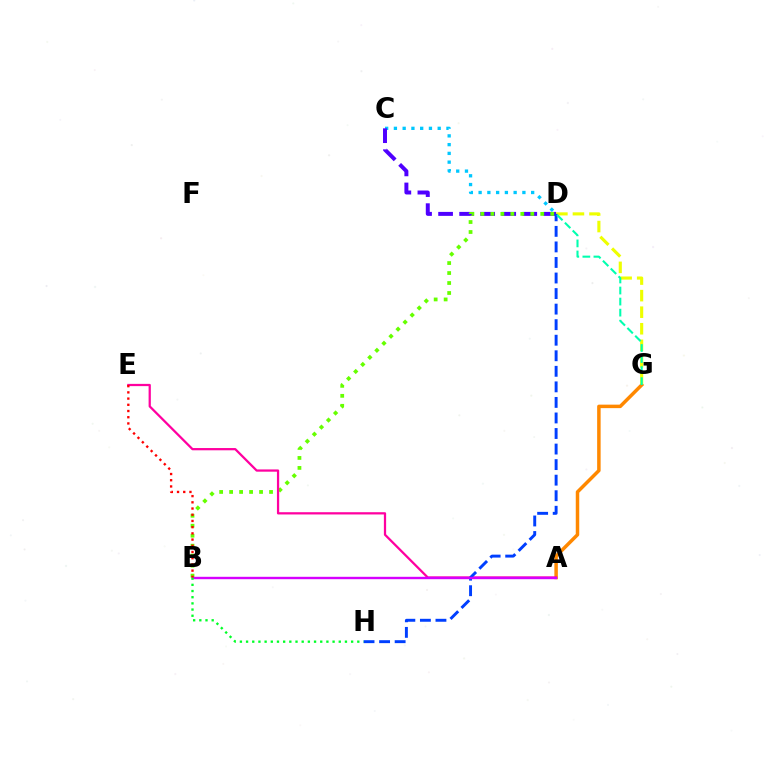{('A', 'G'): [{'color': '#ff8800', 'line_style': 'solid', 'thickness': 2.51}], ('C', 'D'): [{'color': '#00c7ff', 'line_style': 'dotted', 'thickness': 2.38}, {'color': '#4f00ff', 'line_style': 'dashed', 'thickness': 2.86}], ('B', 'D'): [{'color': '#66ff00', 'line_style': 'dotted', 'thickness': 2.71}], ('A', 'E'): [{'color': '#ff00a0', 'line_style': 'solid', 'thickness': 1.62}], ('D', 'G'): [{'color': '#eeff00', 'line_style': 'dashed', 'thickness': 2.25}, {'color': '#00ffaf', 'line_style': 'dashed', 'thickness': 1.5}], ('D', 'H'): [{'color': '#003fff', 'line_style': 'dashed', 'thickness': 2.11}], ('A', 'B'): [{'color': '#d600ff', 'line_style': 'solid', 'thickness': 1.72}], ('B', 'H'): [{'color': '#00ff27', 'line_style': 'dotted', 'thickness': 1.68}], ('B', 'E'): [{'color': '#ff0000', 'line_style': 'dotted', 'thickness': 1.69}]}